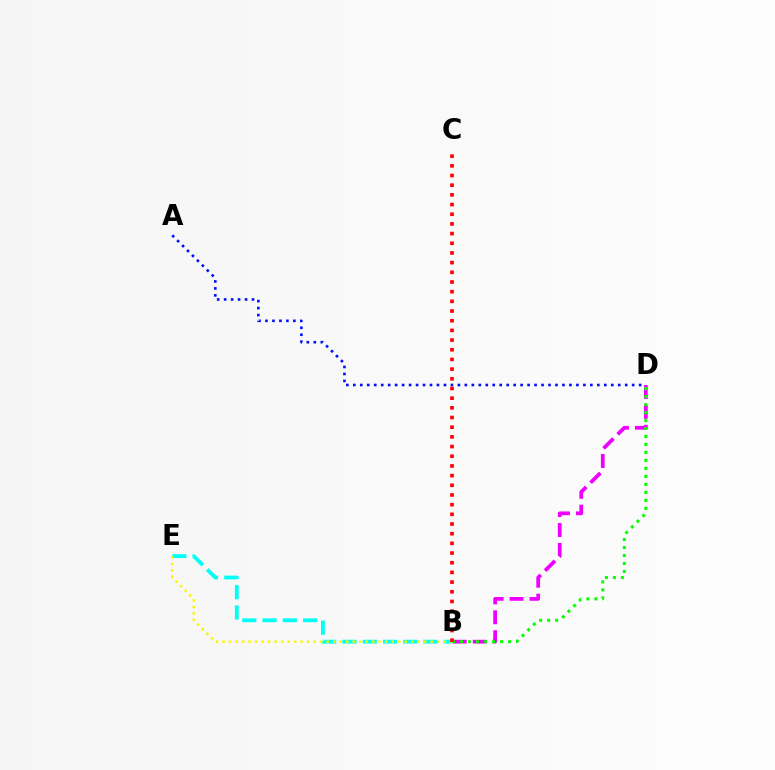{('B', 'E'): [{'color': '#00fff6', 'line_style': 'dashed', 'thickness': 2.75}, {'color': '#fcf500', 'line_style': 'dotted', 'thickness': 1.77}], ('A', 'D'): [{'color': '#0010ff', 'line_style': 'dotted', 'thickness': 1.89}], ('B', 'D'): [{'color': '#ee00ff', 'line_style': 'dashed', 'thickness': 2.7}, {'color': '#08ff00', 'line_style': 'dotted', 'thickness': 2.17}], ('B', 'C'): [{'color': '#ff0000', 'line_style': 'dotted', 'thickness': 2.63}]}